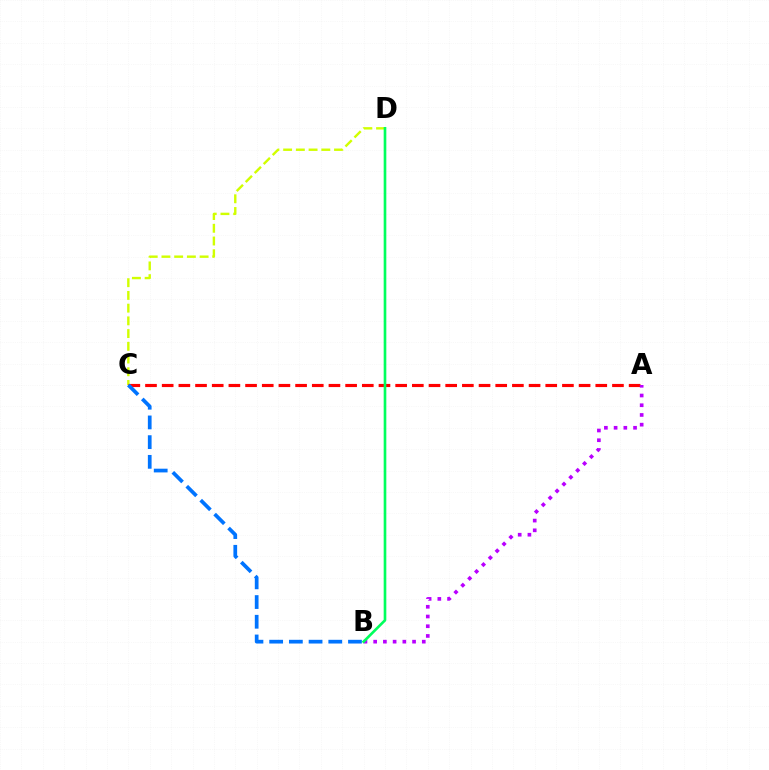{('C', 'D'): [{'color': '#d1ff00', 'line_style': 'dashed', 'thickness': 1.73}], ('A', 'C'): [{'color': '#ff0000', 'line_style': 'dashed', 'thickness': 2.27}], ('B', 'C'): [{'color': '#0074ff', 'line_style': 'dashed', 'thickness': 2.68}], ('A', 'B'): [{'color': '#b900ff', 'line_style': 'dotted', 'thickness': 2.64}], ('B', 'D'): [{'color': '#00ff5c', 'line_style': 'solid', 'thickness': 1.9}]}